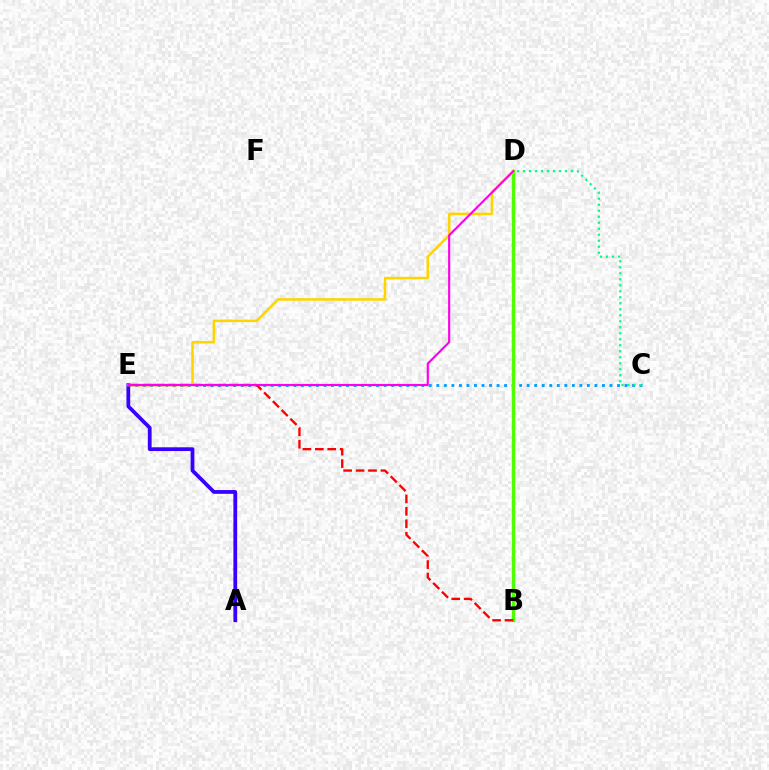{('C', 'E'): [{'color': '#009eff', 'line_style': 'dotted', 'thickness': 2.05}], ('C', 'D'): [{'color': '#00ff86', 'line_style': 'dotted', 'thickness': 1.63}], ('B', 'D'): [{'color': '#4fff00', 'line_style': 'solid', 'thickness': 2.44}], ('B', 'E'): [{'color': '#ff0000', 'line_style': 'dashed', 'thickness': 1.69}], ('A', 'E'): [{'color': '#3700ff', 'line_style': 'solid', 'thickness': 2.71}], ('D', 'E'): [{'color': '#ffd500', 'line_style': 'solid', 'thickness': 1.83}, {'color': '#ff00ed', 'line_style': 'solid', 'thickness': 1.54}]}